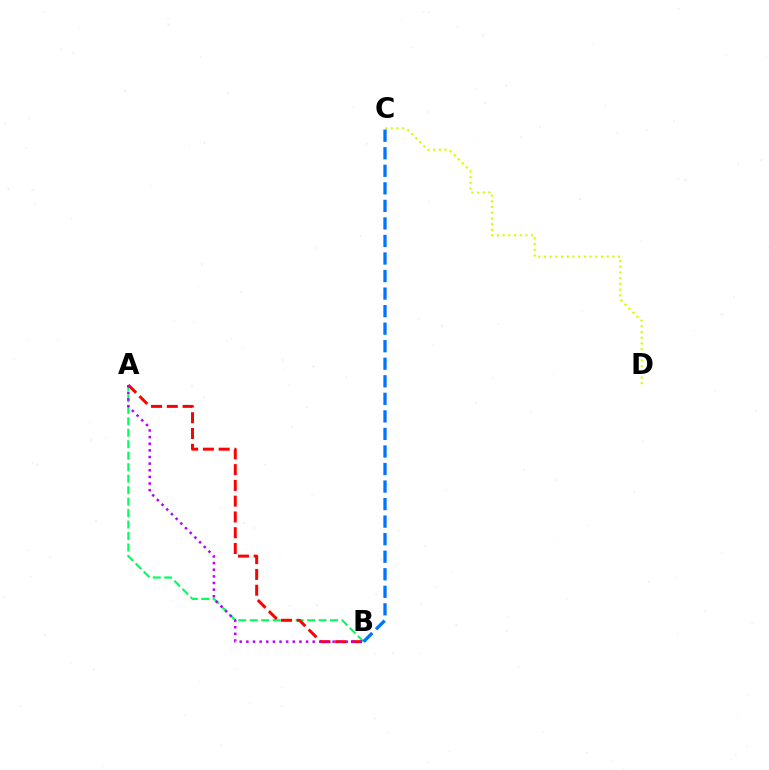{('C', 'D'): [{'color': '#d1ff00', 'line_style': 'dotted', 'thickness': 1.55}], ('A', 'B'): [{'color': '#00ff5c', 'line_style': 'dashed', 'thickness': 1.56}, {'color': '#ff0000', 'line_style': 'dashed', 'thickness': 2.14}, {'color': '#b900ff', 'line_style': 'dotted', 'thickness': 1.8}], ('B', 'C'): [{'color': '#0074ff', 'line_style': 'dashed', 'thickness': 2.38}]}